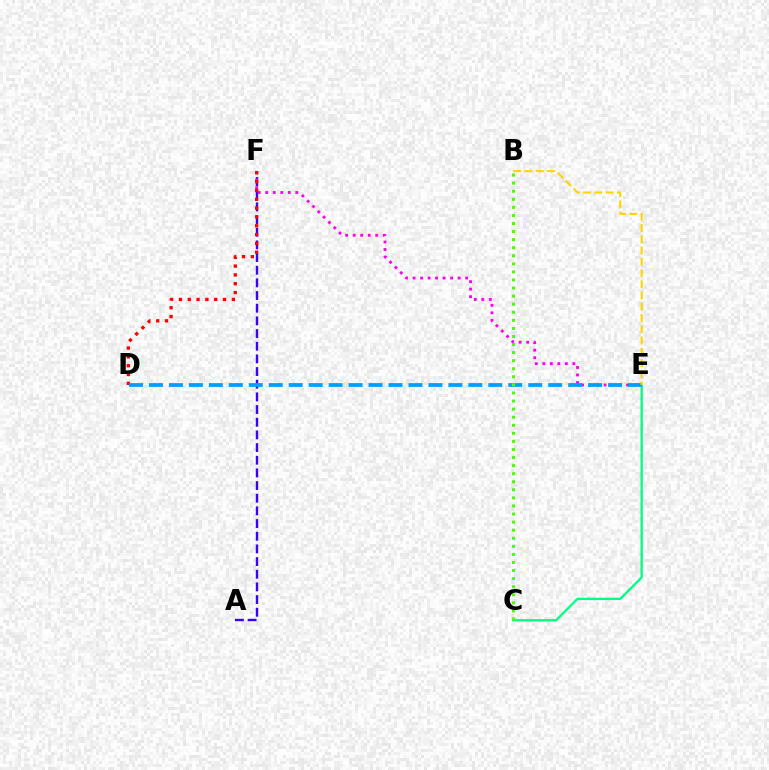{('A', 'F'): [{'color': '#3700ff', 'line_style': 'dashed', 'thickness': 1.72}], ('E', 'F'): [{'color': '#ff00ed', 'line_style': 'dotted', 'thickness': 2.04}], ('D', 'F'): [{'color': '#ff0000', 'line_style': 'dotted', 'thickness': 2.4}], ('C', 'E'): [{'color': '#00ff86', 'line_style': 'solid', 'thickness': 1.68}], ('D', 'E'): [{'color': '#009eff', 'line_style': 'dashed', 'thickness': 2.71}], ('B', 'E'): [{'color': '#ffd500', 'line_style': 'dashed', 'thickness': 1.53}], ('B', 'C'): [{'color': '#4fff00', 'line_style': 'dotted', 'thickness': 2.19}]}